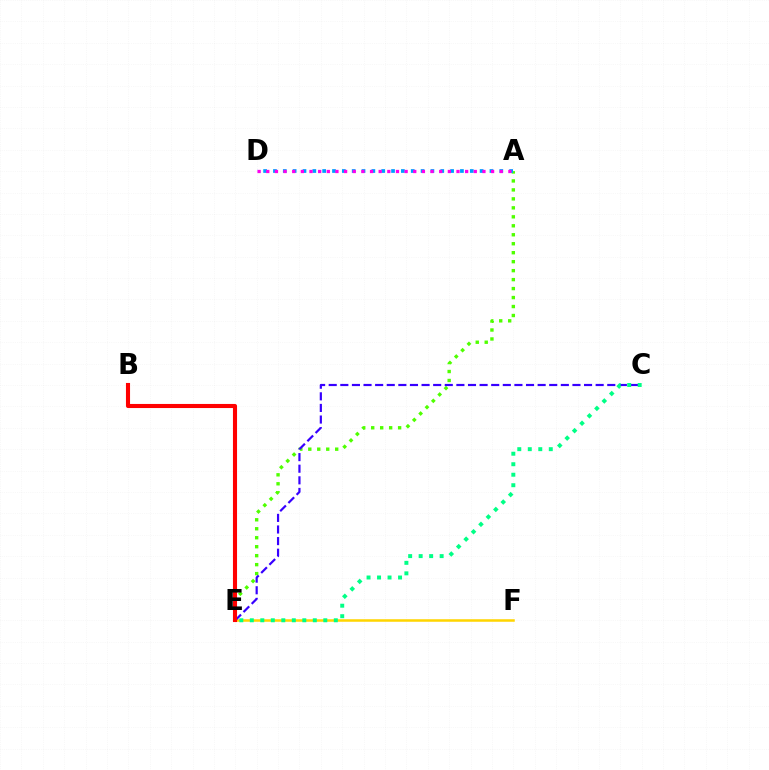{('A', 'E'): [{'color': '#4fff00', 'line_style': 'dotted', 'thickness': 2.44}], ('E', 'F'): [{'color': '#ffd500', 'line_style': 'solid', 'thickness': 1.82}], ('A', 'D'): [{'color': '#009eff', 'line_style': 'dotted', 'thickness': 2.67}, {'color': '#ff00ed', 'line_style': 'dotted', 'thickness': 2.35}], ('C', 'E'): [{'color': '#3700ff', 'line_style': 'dashed', 'thickness': 1.58}, {'color': '#00ff86', 'line_style': 'dotted', 'thickness': 2.85}], ('B', 'E'): [{'color': '#ff0000', 'line_style': 'solid', 'thickness': 2.95}]}